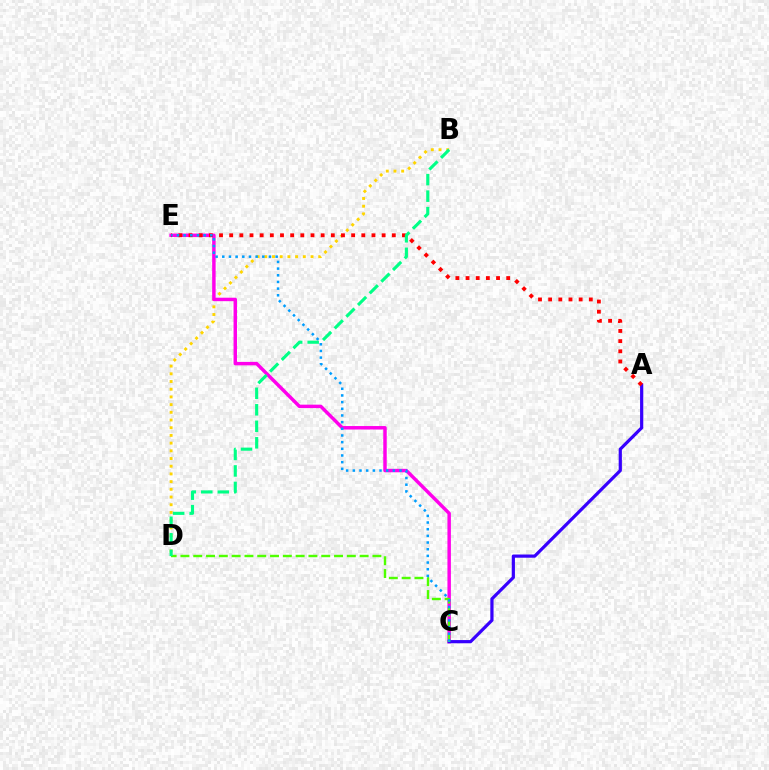{('B', 'D'): [{'color': '#ffd500', 'line_style': 'dotted', 'thickness': 2.09}, {'color': '#00ff86', 'line_style': 'dashed', 'thickness': 2.24}], ('C', 'E'): [{'color': '#ff00ed', 'line_style': 'solid', 'thickness': 2.49}, {'color': '#009eff', 'line_style': 'dotted', 'thickness': 1.81}], ('A', 'C'): [{'color': '#3700ff', 'line_style': 'solid', 'thickness': 2.3}], ('C', 'D'): [{'color': '#4fff00', 'line_style': 'dashed', 'thickness': 1.74}], ('A', 'E'): [{'color': '#ff0000', 'line_style': 'dotted', 'thickness': 2.76}]}